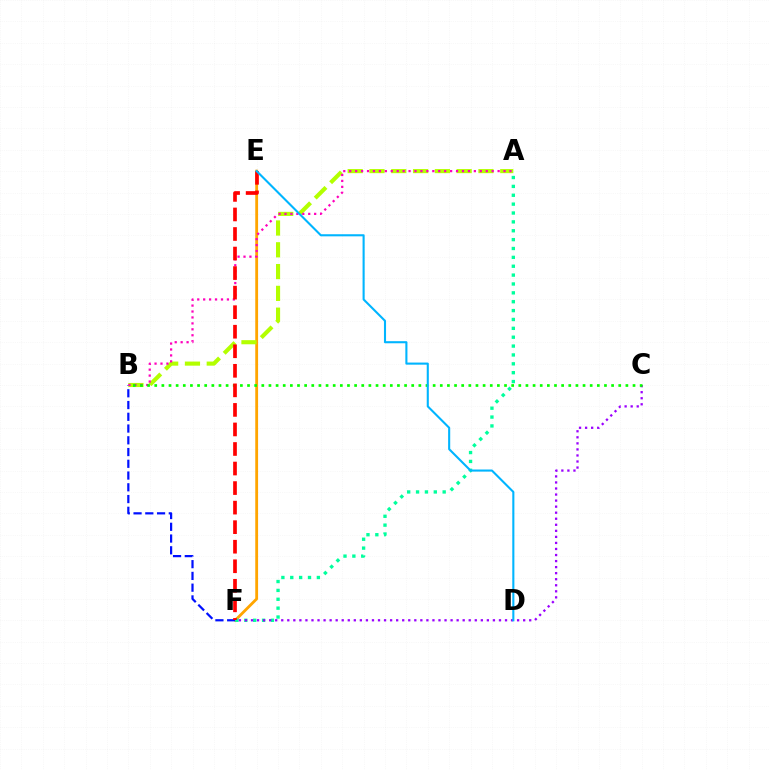{('E', 'F'): [{'color': '#ffa500', 'line_style': 'solid', 'thickness': 2.03}, {'color': '#ff0000', 'line_style': 'dashed', 'thickness': 2.66}], ('B', 'F'): [{'color': '#0010ff', 'line_style': 'dashed', 'thickness': 1.6}], ('A', 'B'): [{'color': '#b3ff00', 'line_style': 'dashed', 'thickness': 2.96}, {'color': '#ff00bd', 'line_style': 'dotted', 'thickness': 1.61}], ('A', 'F'): [{'color': '#00ff9d', 'line_style': 'dotted', 'thickness': 2.41}], ('C', 'F'): [{'color': '#9b00ff', 'line_style': 'dotted', 'thickness': 1.64}], ('B', 'C'): [{'color': '#08ff00', 'line_style': 'dotted', 'thickness': 1.94}], ('D', 'E'): [{'color': '#00b5ff', 'line_style': 'solid', 'thickness': 1.51}]}